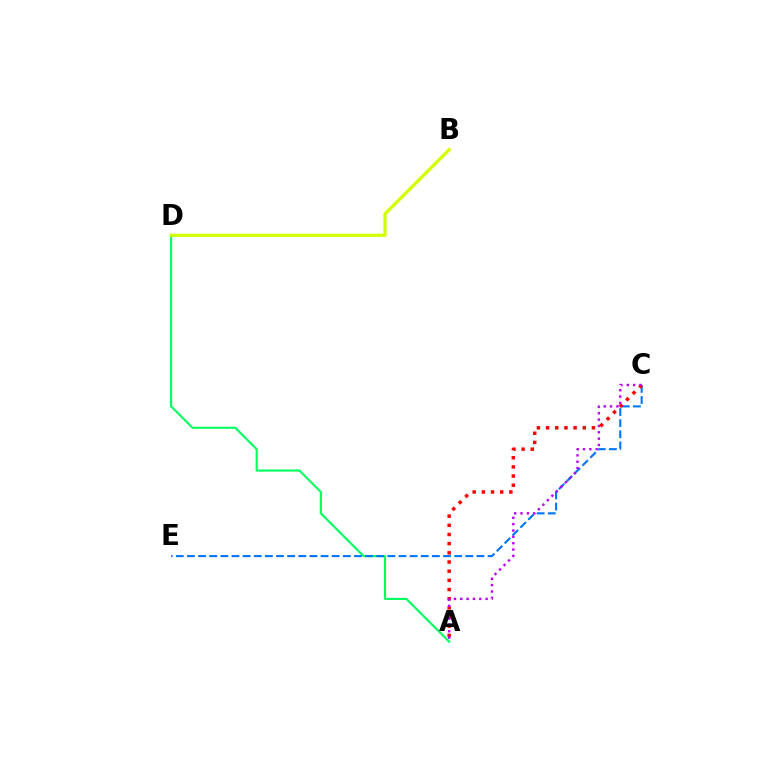{('A', 'D'): [{'color': '#00ff5c', 'line_style': 'solid', 'thickness': 1.52}], ('C', 'E'): [{'color': '#0074ff', 'line_style': 'dashed', 'thickness': 1.51}], ('B', 'D'): [{'color': '#d1ff00', 'line_style': 'solid', 'thickness': 2.36}], ('A', 'C'): [{'color': '#ff0000', 'line_style': 'dotted', 'thickness': 2.49}, {'color': '#b900ff', 'line_style': 'dotted', 'thickness': 1.72}]}